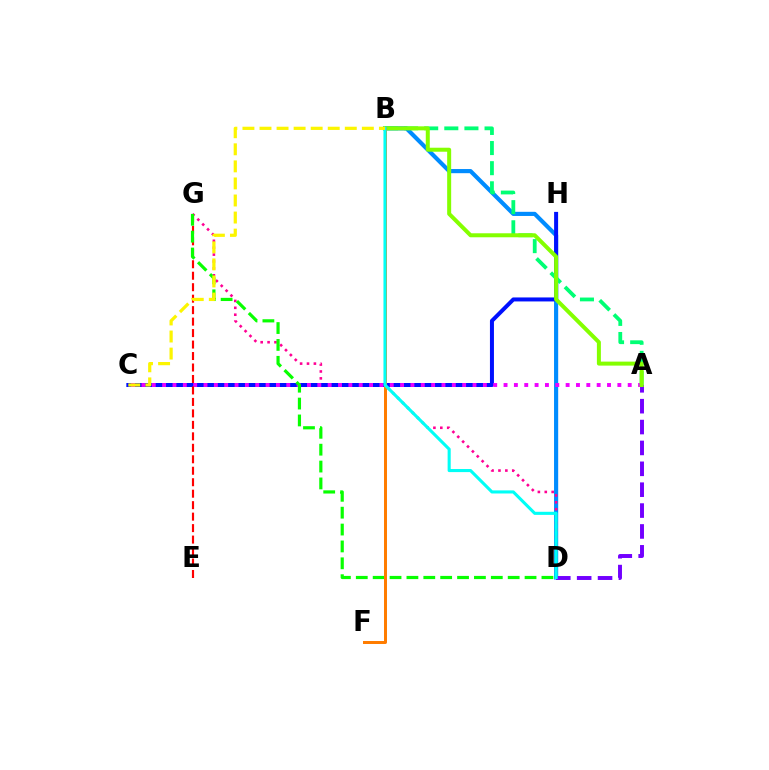{('B', 'D'): [{'color': '#008cff', 'line_style': 'solid', 'thickness': 2.98}, {'color': '#00fff6', 'line_style': 'solid', 'thickness': 2.23}], ('D', 'G'): [{'color': '#ff0094', 'line_style': 'dotted', 'thickness': 1.87}, {'color': '#08ff00', 'line_style': 'dashed', 'thickness': 2.29}], ('A', 'D'): [{'color': '#7200ff', 'line_style': 'dashed', 'thickness': 2.84}], ('C', 'H'): [{'color': '#0010ff', 'line_style': 'solid', 'thickness': 2.88}], ('A', 'C'): [{'color': '#ee00ff', 'line_style': 'dotted', 'thickness': 2.81}], ('A', 'B'): [{'color': '#00ff74', 'line_style': 'dashed', 'thickness': 2.73}, {'color': '#84ff00', 'line_style': 'solid', 'thickness': 2.88}], ('E', 'G'): [{'color': '#ff0000', 'line_style': 'dashed', 'thickness': 1.56}], ('B', 'F'): [{'color': '#ff7c00', 'line_style': 'solid', 'thickness': 2.15}], ('B', 'C'): [{'color': '#fcf500', 'line_style': 'dashed', 'thickness': 2.32}]}